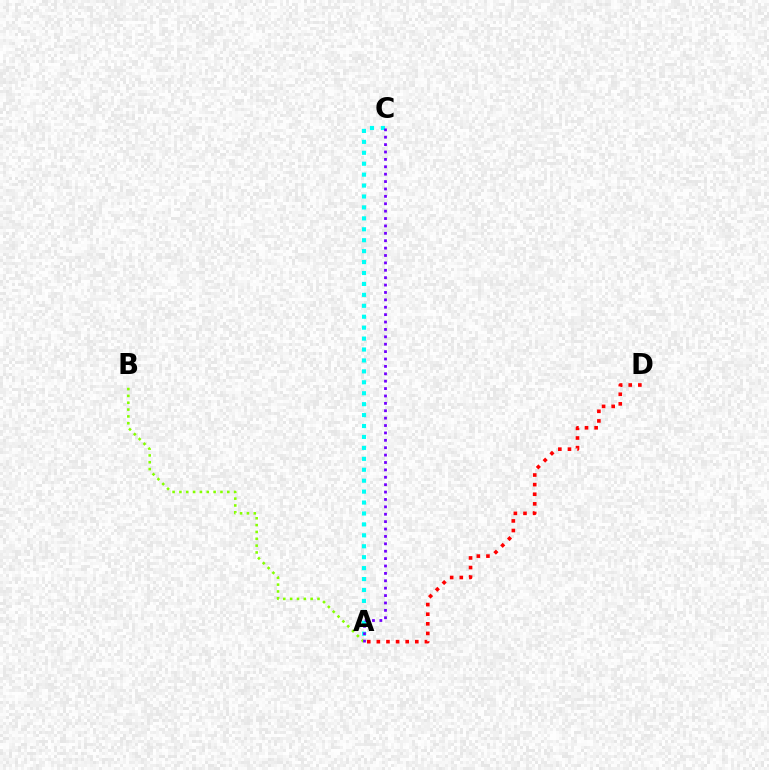{('A', 'B'): [{'color': '#84ff00', 'line_style': 'dotted', 'thickness': 1.86}], ('A', 'C'): [{'color': '#00fff6', 'line_style': 'dotted', 'thickness': 2.97}, {'color': '#7200ff', 'line_style': 'dotted', 'thickness': 2.01}], ('A', 'D'): [{'color': '#ff0000', 'line_style': 'dotted', 'thickness': 2.61}]}